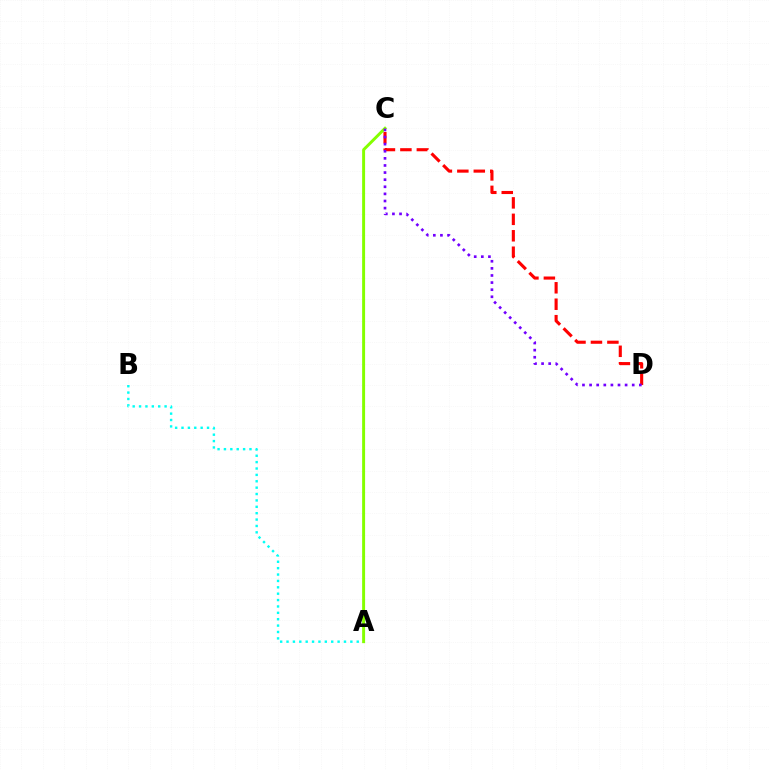{('A', 'B'): [{'color': '#00fff6', 'line_style': 'dotted', 'thickness': 1.73}], ('C', 'D'): [{'color': '#ff0000', 'line_style': 'dashed', 'thickness': 2.23}, {'color': '#7200ff', 'line_style': 'dotted', 'thickness': 1.93}], ('A', 'C'): [{'color': '#84ff00', 'line_style': 'solid', 'thickness': 2.13}]}